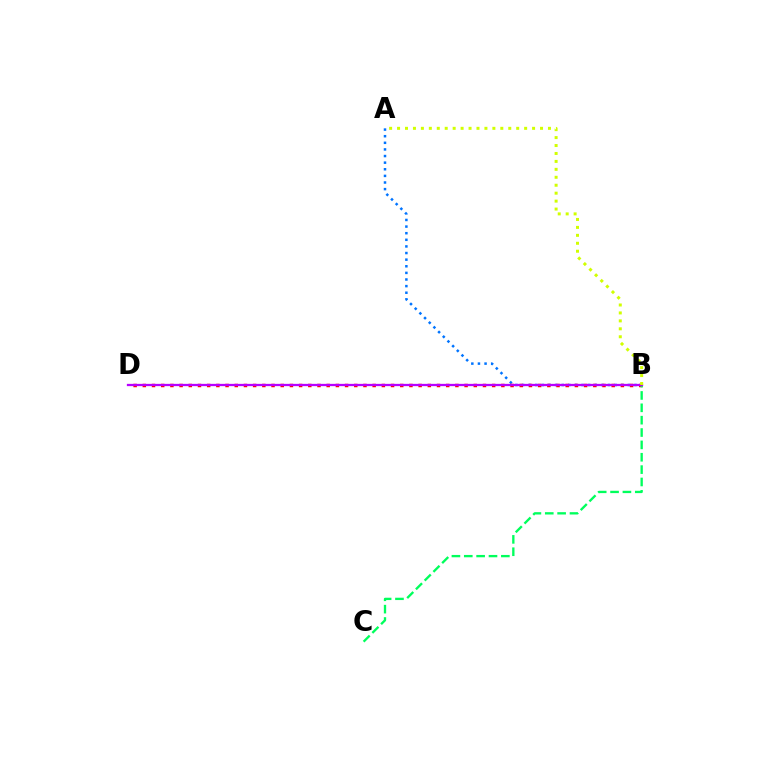{('A', 'B'): [{'color': '#0074ff', 'line_style': 'dotted', 'thickness': 1.8}, {'color': '#d1ff00', 'line_style': 'dotted', 'thickness': 2.16}], ('B', 'D'): [{'color': '#ff0000', 'line_style': 'dotted', 'thickness': 2.5}, {'color': '#b900ff', 'line_style': 'solid', 'thickness': 1.64}], ('B', 'C'): [{'color': '#00ff5c', 'line_style': 'dashed', 'thickness': 1.68}]}